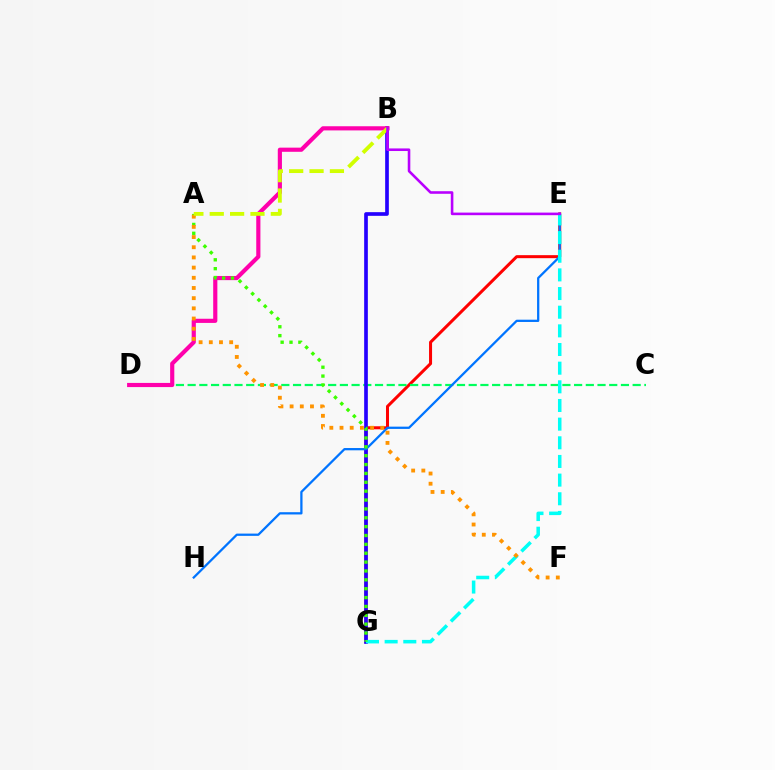{('E', 'G'): [{'color': '#ff0000', 'line_style': 'solid', 'thickness': 2.17}, {'color': '#00fff6', 'line_style': 'dashed', 'thickness': 2.53}], ('C', 'D'): [{'color': '#00ff5c', 'line_style': 'dashed', 'thickness': 1.59}], ('B', 'G'): [{'color': '#2500ff', 'line_style': 'solid', 'thickness': 2.64}], ('B', 'D'): [{'color': '#ff00ac', 'line_style': 'solid', 'thickness': 2.99}], ('E', 'H'): [{'color': '#0074ff', 'line_style': 'solid', 'thickness': 1.63}], ('A', 'G'): [{'color': '#3dff00', 'line_style': 'dotted', 'thickness': 2.41}], ('A', 'F'): [{'color': '#ff9400', 'line_style': 'dotted', 'thickness': 2.77}], ('A', 'B'): [{'color': '#d1ff00', 'line_style': 'dashed', 'thickness': 2.77}], ('B', 'E'): [{'color': '#b900ff', 'line_style': 'solid', 'thickness': 1.86}]}